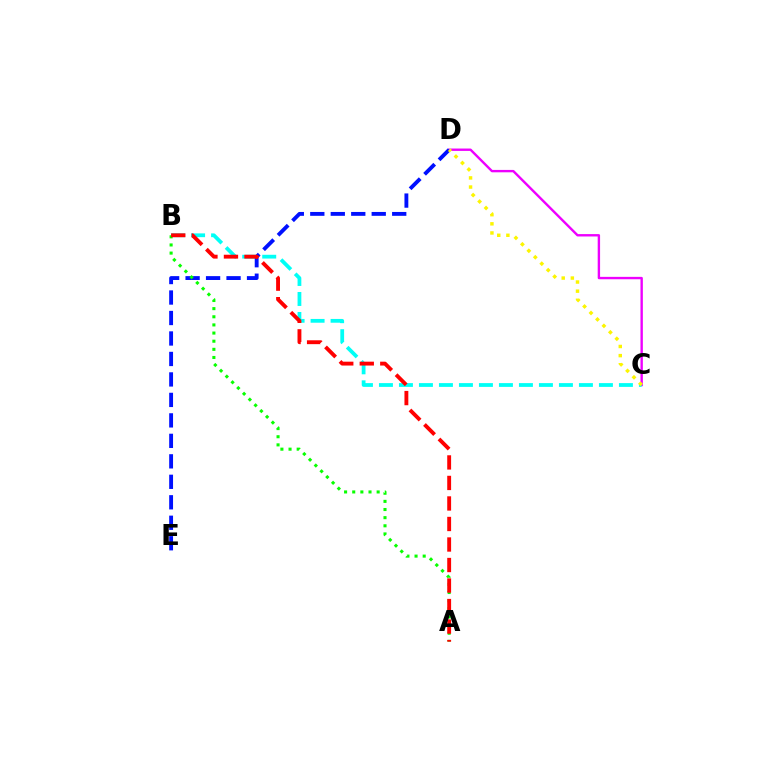{('C', 'D'): [{'color': '#ee00ff', 'line_style': 'solid', 'thickness': 1.72}, {'color': '#fcf500', 'line_style': 'dotted', 'thickness': 2.48}], ('B', 'C'): [{'color': '#00fff6', 'line_style': 'dashed', 'thickness': 2.72}], ('D', 'E'): [{'color': '#0010ff', 'line_style': 'dashed', 'thickness': 2.78}], ('A', 'B'): [{'color': '#08ff00', 'line_style': 'dotted', 'thickness': 2.21}, {'color': '#ff0000', 'line_style': 'dashed', 'thickness': 2.79}]}